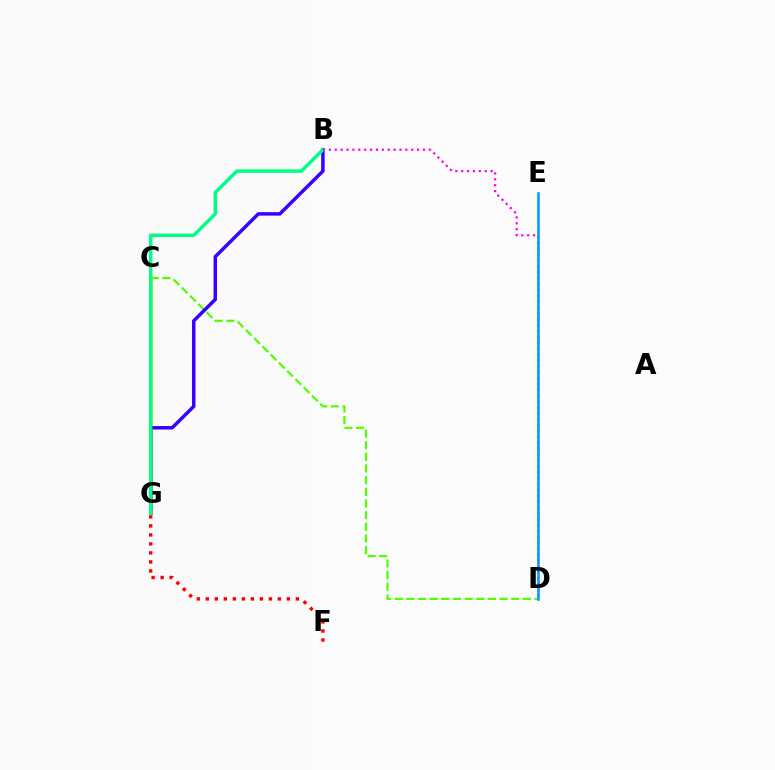{('C', 'D'): [{'color': '#4fff00', 'line_style': 'dashed', 'thickness': 1.58}], ('C', 'G'): [{'color': '#ffd500', 'line_style': 'solid', 'thickness': 2.79}], ('B', 'G'): [{'color': '#3700ff', 'line_style': 'solid', 'thickness': 2.5}, {'color': '#00ff86', 'line_style': 'solid', 'thickness': 2.5}], ('F', 'G'): [{'color': '#ff0000', 'line_style': 'dotted', 'thickness': 2.45}], ('B', 'D'): [{'color': '#ff00ed', 'line_style': 'dotted', 'thickness': 1.6}], ('D', 'E'): [{'color': '#009eff', 'line_style': 'solid', 'thickness': 1.86}]}